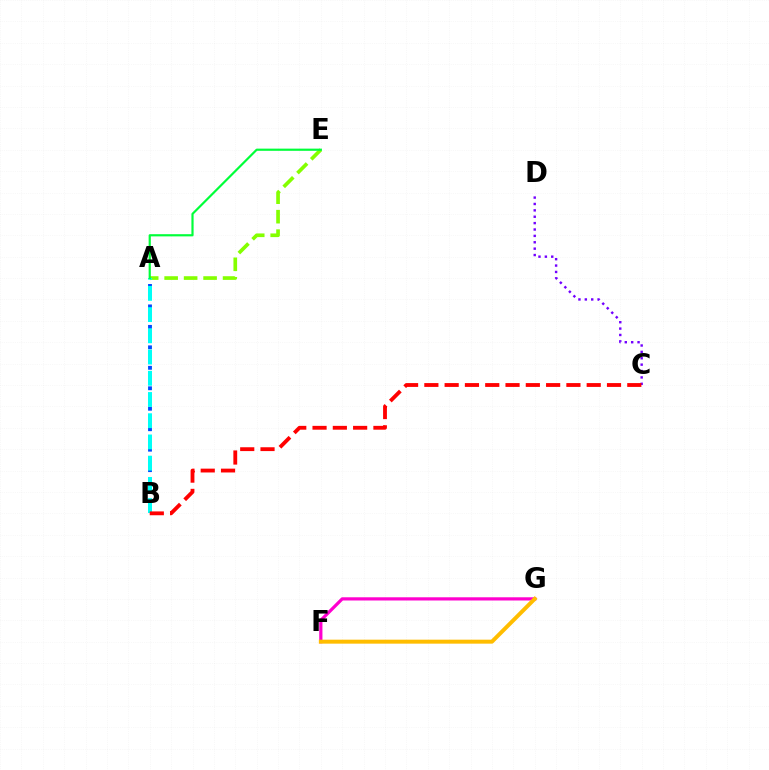{('F', 'G'): [{'color': '#ff00cf', 'line_style': 'solid', 'thickness': 2.31}, {'color': '#ffbd00', 'line_style': 'solid', 'thickness': 2.87}], ('A', 'B'): [{'color': '#004bff', 'line_style': 'dotted', 'thickness': 2.78}, {'color': '#00fff6', 'line_style': 'dashed', 'thickness': 2.88}], ('C', 'D'): [{'color': '#7200ff', 'line_style': 'dotted', 'thickness': 1.73}], ('A', 'E'): [{'color': '#84ff00', 'line_style': 'dashed', 'thickness': 2.64}, {'color': '#00ff39', 'line_style': 'solid', 'thickness': 1.57}], ('B', 'C'): [{'color': '#ff0000', 'line_style': 'dashed', 'thickness': 2.76}]}